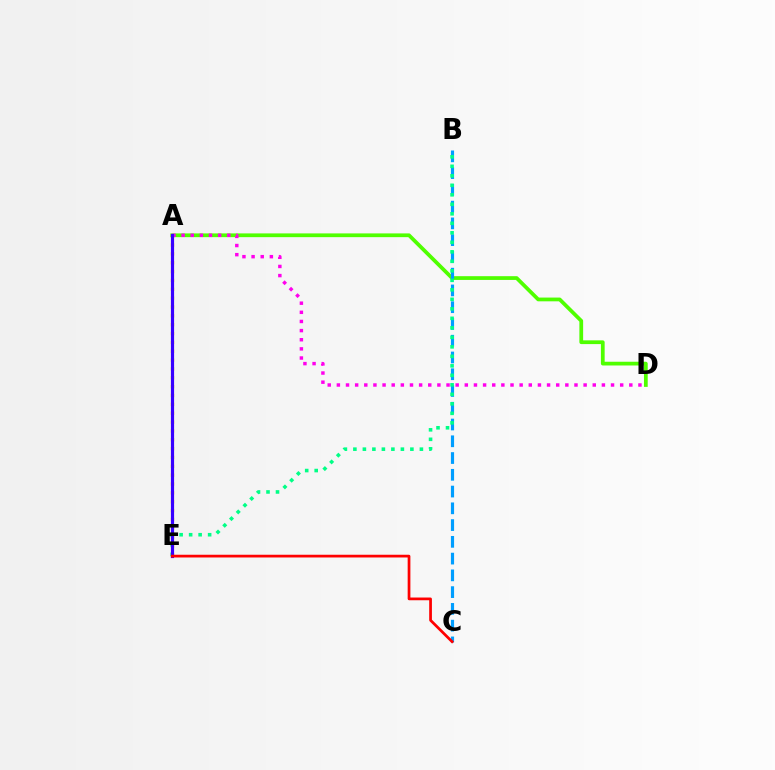{('A', 'D'): [{'color': '#4fff00', 'line_style': 'solid', 'thickness': 2.7}, {'color': '#ff00ed', 'line_style': 'dotted', 'thickness': 2.48}], ('B', 'C'): [{'color': '#009eff', 'line_style': 'dashed', 'thickness': 2.28}], ('A', 'E'): [{'color': '#ffd500', 'line_style': 'dotted', 'thickness': 2.4}, {'color': '#3700ff', 'line_style': 'solid', 'thickness': 2.29}], ('B', 'E'): [{'color': '#00ff86', 'line_style': 'dotted', 'thickness': 2.58}], ('C', 'E'): [{'color': '#ff0000', 'line_style': 'solid', 'thickness': 1.96}]}